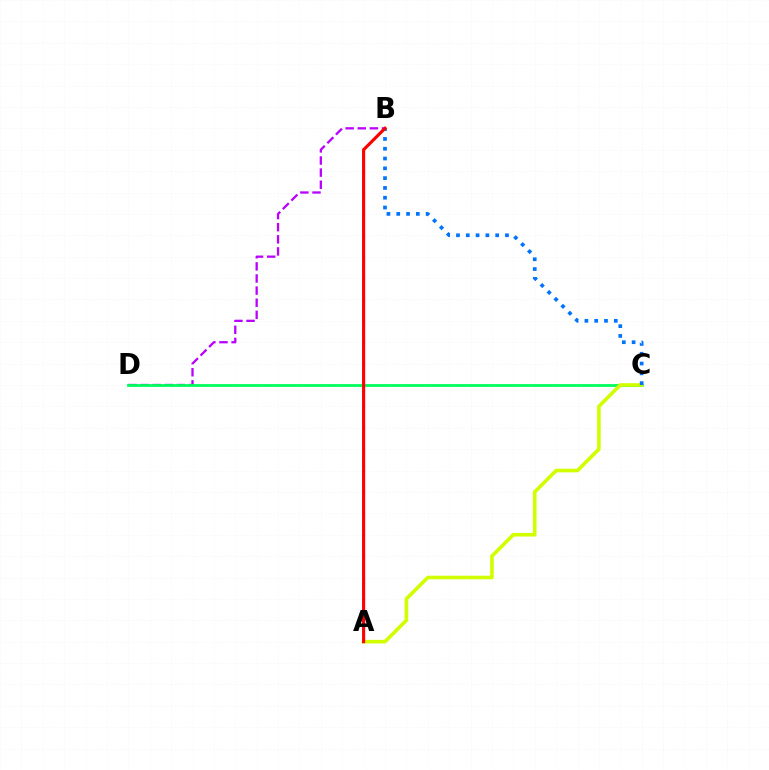{('B', 'D'): [{'color': '#b900ff', 'line_style': 'dashed', 'thickness': 1.65}], ('C', 'D'): [{'color': '#00ff5c', 'line_style': 'solid', 'thickness': 2.01}], ('A', 'C'): [{'color': '#d1ff00', 'line_style': 'solid', 'thickness': 2.61}], ('B', 'C'): [{'color': '#0074ff', 'line_style': 'dotted', 'thickness': 2.66}], ('A', 'B'): [{'color': '#ff0000', 'line_style': 'solid', 'thickness': 2.26}]}